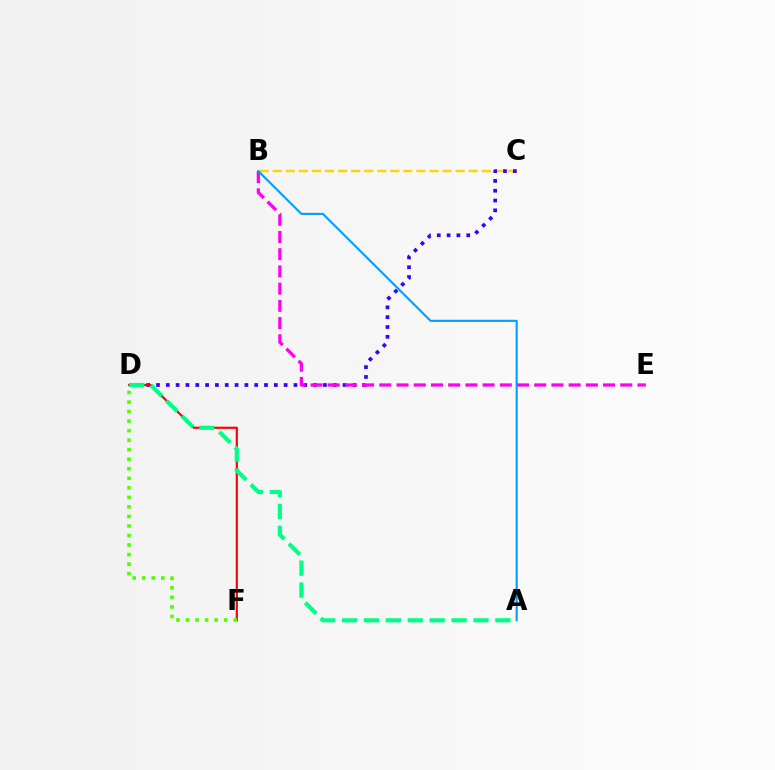{('B', 'C'): [{'color': '#ffd500', 'line_style': 'dashed', 'thickness': 1.77}], ('C', 'D'): [{'color': '#3700ff', 'line_style': 'dotted', 'thickness': 2.67}], ('D', 'F'): [{'color': '#ff0000', 'line_style': 'solid', 'thickness': 1.56}, {'color': '#4fff00', 'line_style': 'dotted', 'thickness': 2.59}], ('B', 'E'): [{'color': '#ff00ed', 'line_style': 'dashed', 'thickness': 2.34}], ('A', 'B'): [{'color': '#009eff', 'line_style': 'solid', 'thickness': 1.51}], ('A', 'D'): [{'color': '#00ff86', 'line_style': 'dashed', 'thickness': 2.98}]}